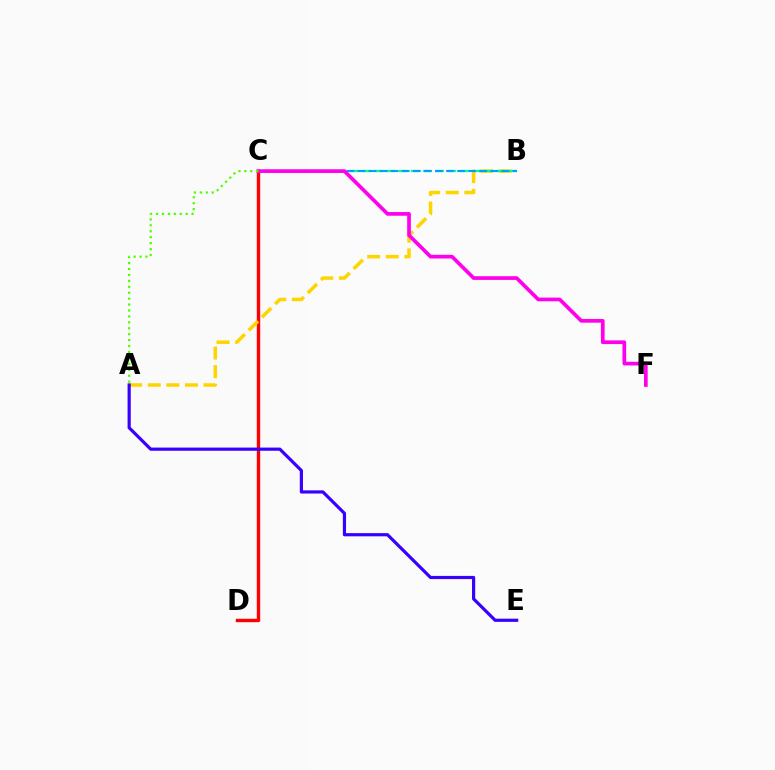{('C', 'D'): [{'color': '#ff0000', 'line_style': 'solid', 'thickness': 2.44}], ('A', 'B'): [{'color': '#ffd500', 'line_style': 'dashed', 'thickness': 2.53}], ('B', 'C'): [{'color': '#00ff86', 'line_style': 'dashed', 'thickness': 1.66}, {'color': '#009eff', 'line_style': 'dashed', 'thickness': 1.5}], ('C', 'F'): [{'color': '#ff00ed', 'line_style': 'solid', 'thickness': 2.66}], ('A', 'E'): [{'color': '#3700ff', 'line_style': 'solid', 'thickness': 2.3}], ('A', 'C'): [{'color': '#4fff00', 'line_style': 'dotted', 'thickness': 1.61}]}